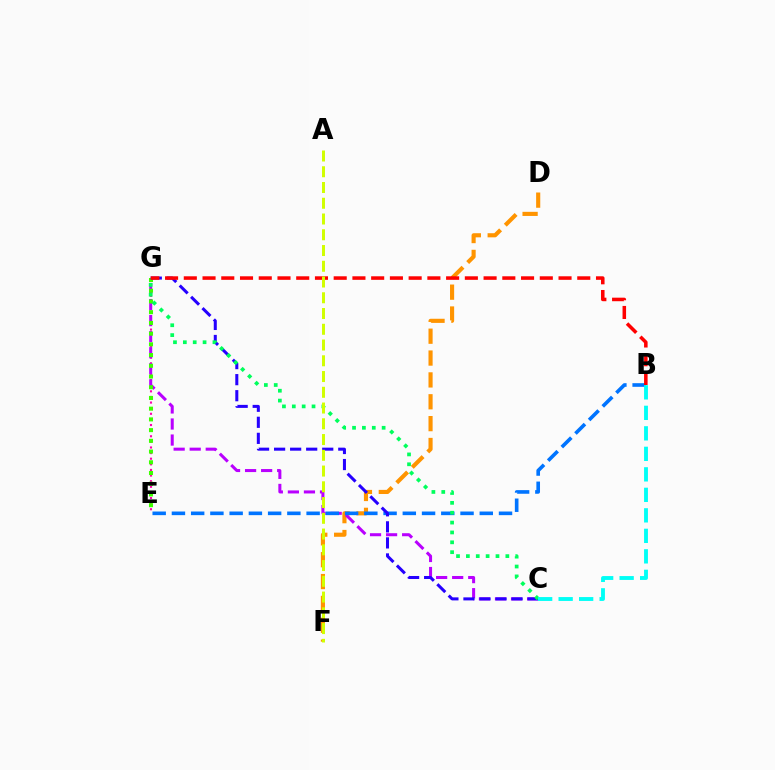{('D', 'F'): [{'color': '#ff9400', 'line_style': 'dashed', 'thickness': 2.97}], ('E', 'G'): [{'color': '#ff00ac', 'line_style': 'dotted', 'thickness': 1.53}, {'color': '#3dff00', 'line_style': 'dotted', 'thickness': 2.91}], ('C', 'G'): [{'color': '#b900ff', 'line_style': 'dashed', 'thickness': 2.18}, {'color': '#2500ff', 'line_style': 'dashed', 'thickness': 2.18}, {'color': '#00ff5c', 'line_style': 'dotted', 'thickness': 2.68}], ('B', 'E'): [{'color': '#0074ff', 'line_style': 'dashed', 'thickness': 2.61}], ('B', 'G'): [{'color': '#ff0000', 'line_style': 'dashed', 'thickness': 2.55}], ('A', 'F'): [{'color': '#d1ff00', 'line_style': 'dashed', 'thickness': 2.14}], ('B', 'C'): [{'color': '#00fff6', 'line_style': 'dashed', 'thickness': 2.78}]}